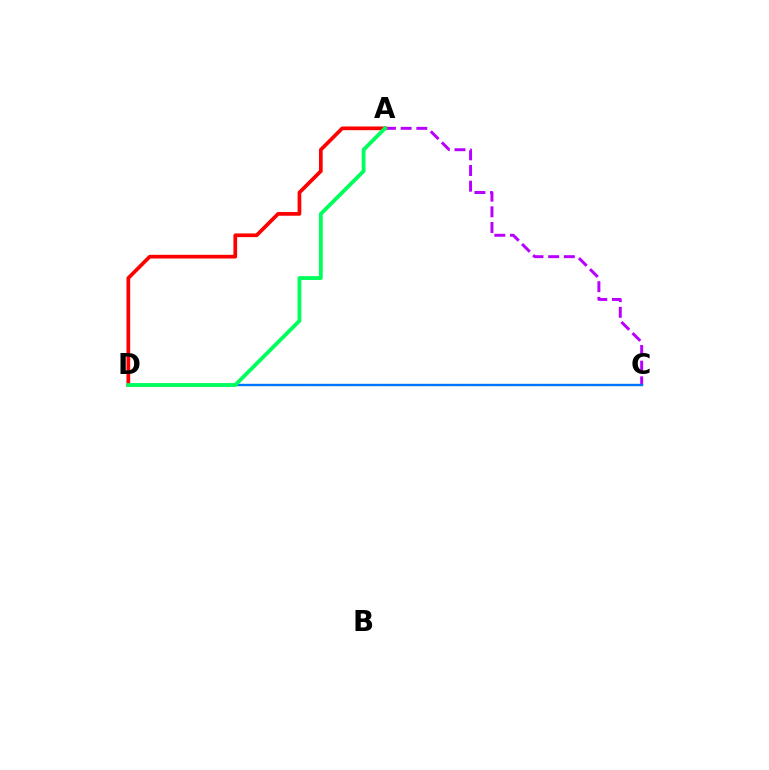{('C', 'D'): [{'color': '#d1ff00', 'line_style': 'dotted', 'thickness': 1.61}, {'color': '#0074ff', 'line_style': 'solid', 'thickness': 1.7}], ('A', 'C'): [{'color': '#b900ff', 'line_style': 'dashed', 'thickness': 2.13}], ('A', 'D'): [{'color': '#ff0000', 'line_style': 'solid', 'thickness': 2.67}, {'color': '#00ff5c', 'line_style': 'solid', 'thickness': 2.76}]}